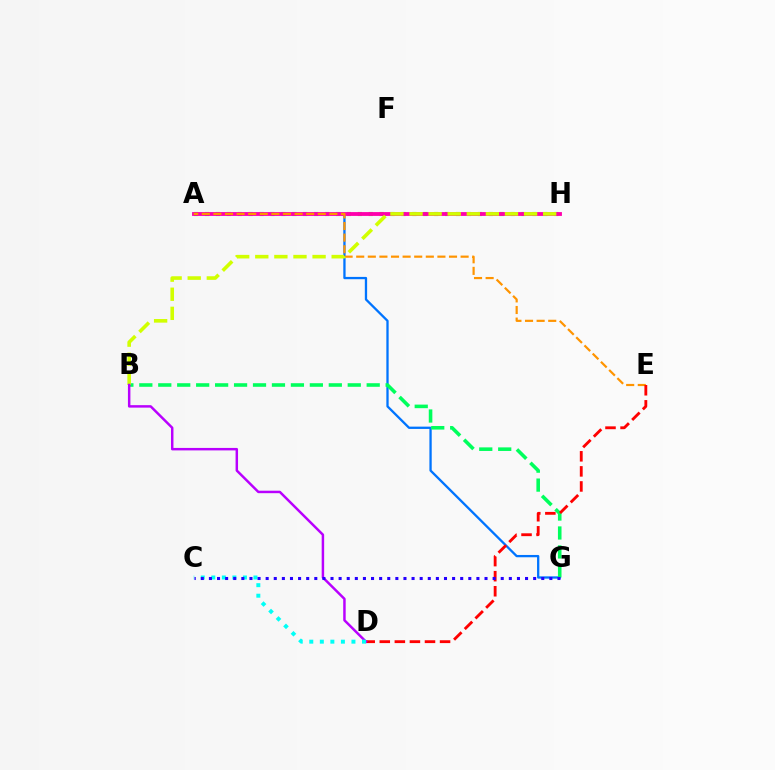{('A', 'G'): [{'color': '#0074ff', 'line_style': 'solid', 'thickness': 1.66}], ('A', 'H'): [{'color': '#3dff00', 'line_style': 'dotted', 'thickness': 2.97}, {'color': '#ff00ac', 'line_style': 'solid', 'thickness': 2.76}], ('A', 'E'): [{'color': '#ff9400', 'line_style': 'dashed', 'thickness': 1.58}], ('B', 'G'): [{'color': '#00ff5c', 'line_style': 'dashed', 'thickness': 2.57}], ('B', 'H'): [{'color': '#d1ff00', 'line_style': 'dashed', 'thickness': 2.59}], ('D', 'E'): [{'color': '#ff0000', 'line_style': 'dashed', 'thickness': 2.05}], ('B', 'D'): [{'color': '#b900ff', 'line_style': 'solid', 'thickness': 1.78}], ('C', 'D'): [{'color': '#00fff6', 'line_style': 'dotted', 'thickness': 2.86}], ('C', 'G'): [{'color': '#2500ff', 'line_style': 'dotted', 'thickness': 2.2}]}